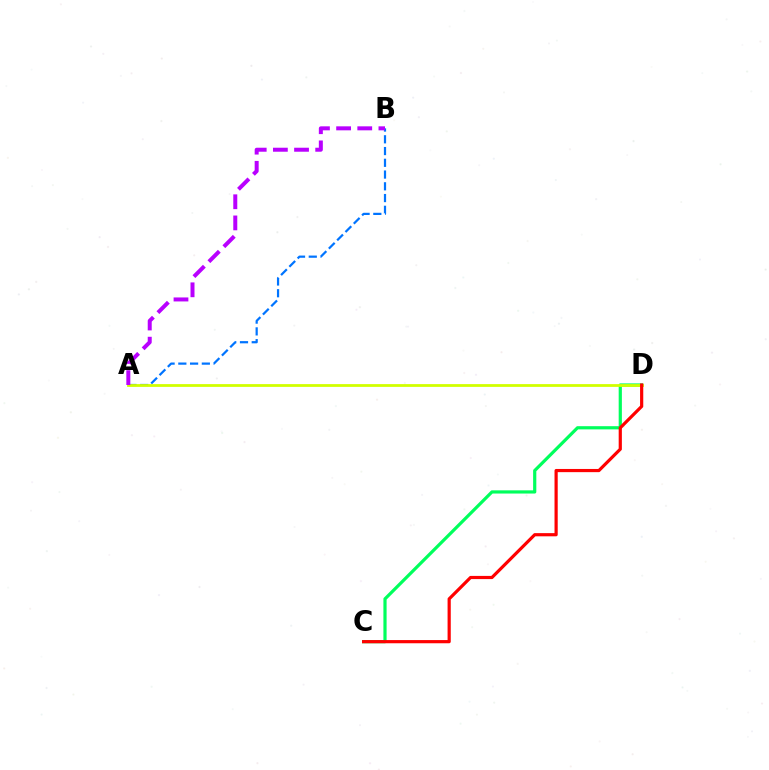{('C', 'D'): [{'color': '#00ff5c', 'line_style': 'solid', 'thickness': 2.3}, {'color': '#ff0000', 'line_style': 'solid', 'thickness': 2.3}], ('A', 'B'): [{'color': '#0074ff', 'line_style': 'dashed', 'thickness': 1.6}, {'color': '#b900ff', 'line_style': 'dashed', 'thickness': 2.87}], ('A', 'D'): [{'color': '#d1ff00', 'line_style': 'solid', 'thickness': 2.0}]}